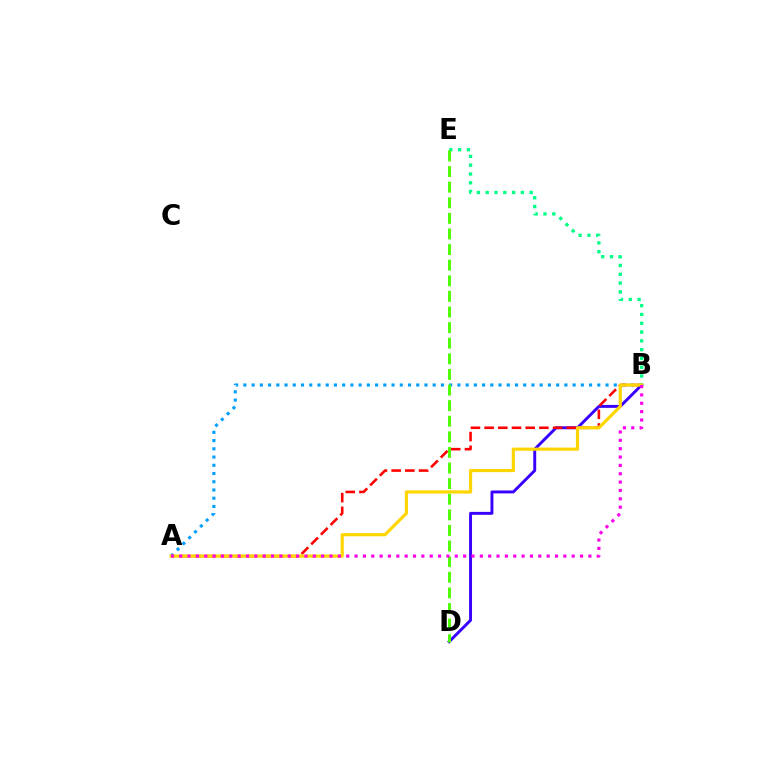{('A', 'B'): [{'color': '#009eff', 'line_style': 'dotted', 'thickness': 2.24}, {'color': '#ff0000', 'line_style': 'dashed', 'thickness': 1.86}, {'color': '#ffd500', 'line_style': 'solid', 'thickness': 2.28}, {'color': '#ff00ed', 'line_style': 'dotted', 'thickness': 2.27}], ('B', 'D'): [{'color': '#3700ff', 'line_style': 'solid', 'thickness': 2.11}], ('B', 'E'): [{'color': '#00ff86', 'line_style': 'dotted', 'thickness': 2.39}], ('D', 'E'): [{'color': '#4fff00', 'line_style': 'dashed', 'thickness': 2.12}]}